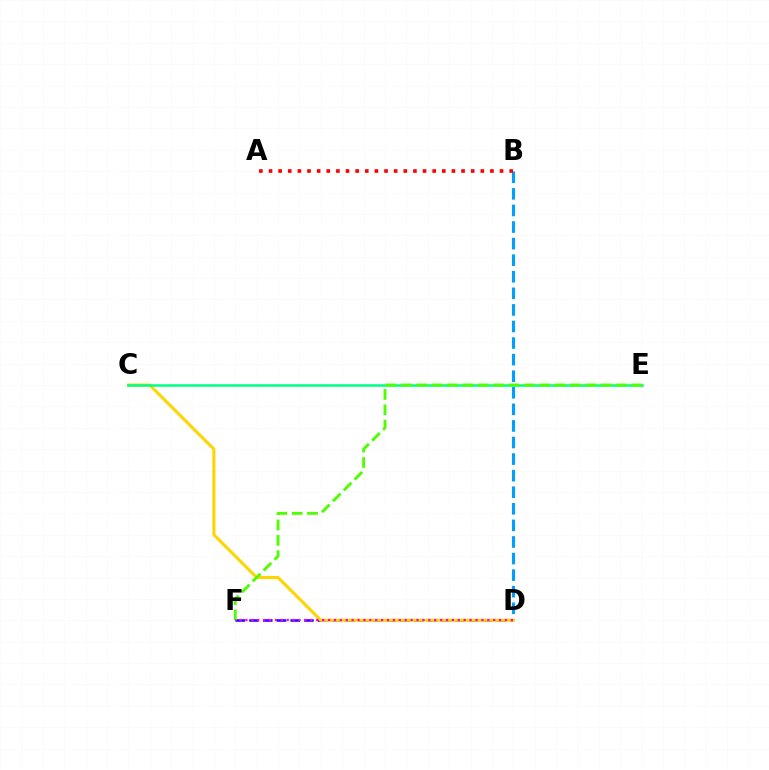{('B', 'D'): [{'color': '#009eff', 'line_style': 'dashed', 'thickness': 2.25}], ('A', 'B'): [{'color': '#ff0000', 'line_style': 'dotted', 'thickness': 2.62}], ('D', 'F'): [{'color': '#3700ff', 'line_style': 'dashed', 'thickness': 1.87}, {'color': '#ff00ed', 'line_style': 'dotted', 'thickness': 1.6}], ('C', 'D'): [{'color': '#ffd500', 'line_style': 'solid', 'thickness': 2.19}], ('C', 'E'): [{'color': '#00ff86', 'line_style': 'solid', 'thickness': 1.84}], ('E', 'F'): [{'color': '#4fff00', 'line_style': 'dashed', 'thickness': 2.09}]}